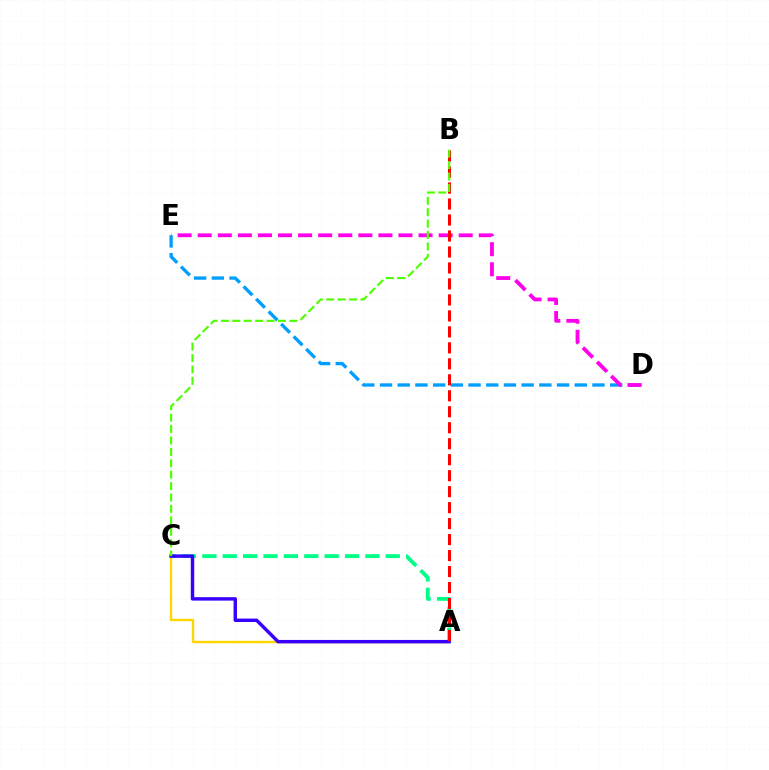{('A', 'C'): [{'color': '#ffd500', 'line_style': 'solid', 'thickness': 1.71}, {'color': '#00ff86', 'line_style': 'dashed', 'thickness': 2.77}, {'color': '#3700ff', 'line_style': 'solid', 'thickness': 2.47}], ('D', 'E'): [{'color': '#009eff', 'line_style': 'dashed', 'thickness': 2.41}, {'color': '#ff00ed', 'line_style': 'dashed', 'thickness': 2.73}], ('A', 'B'): [{'color': '#ff0000', 'line_style': 'dashed', 'thickness': 2.17}], ('B', 'C'): [{'color': '#4fff00', 'line_style': 'dashed', 'thickness': 1.55}]}